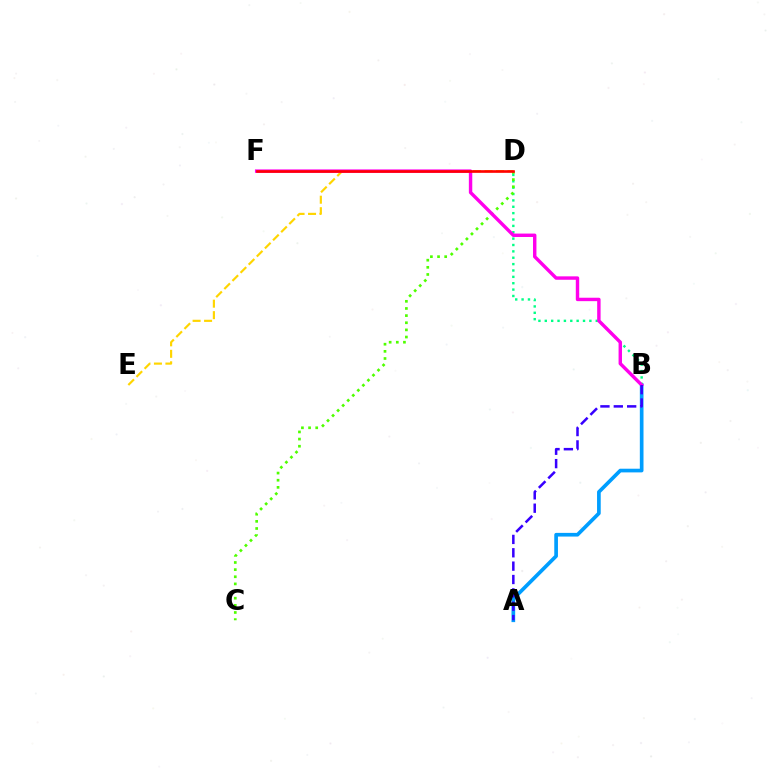{('A', 'B'): [{'color': '#009eff', 'line_style': 'solid', 'thickness': 2.65}, {'color': '#3700ff', 'line_style': 'dashed', 'thickness': 1.82}], ('B', 'D'): [{'color': '#00ff86', 'line_style': 'dotted', 'thickness': 1.73}], ('D', 'E'): [{'color': '#ffd500', 'line_style': 'dashed', 'thickness': 1.56}], ('C', 'D'): [{'color': '#4fff00', 'line_style': 'dotted', 'thickness': 1.94}], ('B', 'F'): [{'color': '#ff00ed', 'line_style': 'solid', 'thickness': 2.46}], ('D', 'F'): [{'color': '#ff0000', 'line_style': 'solid', 'thickness': 1.9}]}